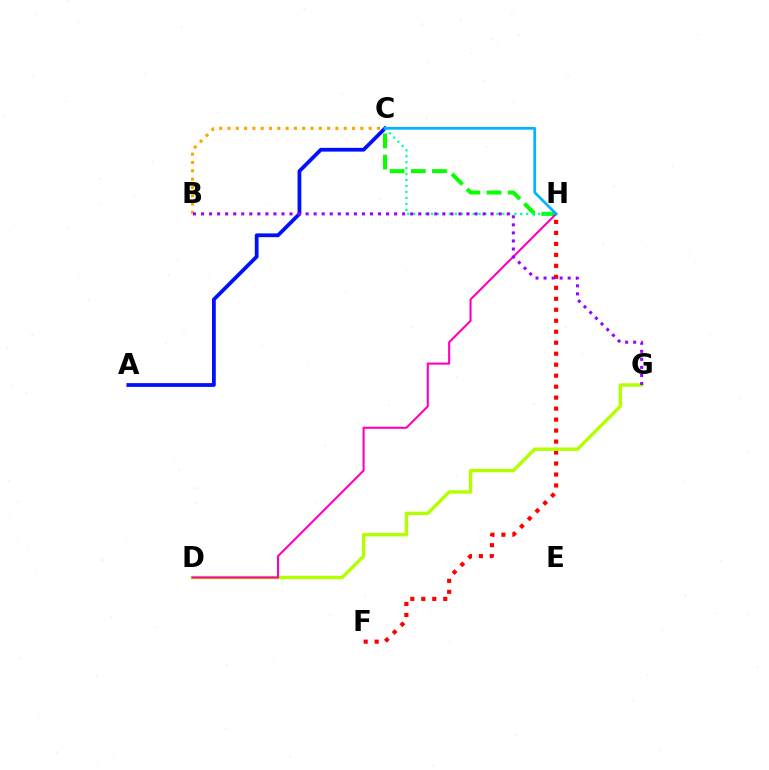{('A', 'C'): [{'color': '#0010ff', 'line_style': 'solid', 'thickness': 2.71}], ('F', 'H'): [{'color': '#ff0000', 'line_style': 'dotted', 'thickness': 2.98}], ('D', 'G'): [{'color': '#b3ff00', 'line_style': 'solid', 'thickness': 2.45}], ('C', 'H'): [{'color': '#08ff00', 'line_style': 'dashed', 'thickness': 2.88}, {'color': '#00ff9d', 'line_style': 'dotted', 'thickness': 1.62}, {'color': '#00b5ff', 'line_style': 'solid', 'thickness': 1.94}], ('D', 'H'): [{'color': '#ff00bd', 'line_style': 'solid', 'thickness': 1.51}], ('B', 'C'): [{'color': '#ffa500', 'line_style': 'dotted', 'thickness': 2.26}], ('B', 'G'): [{'color': '#9b00ff', 'line_style': 'dotted', 'thickness': 2.19}]}